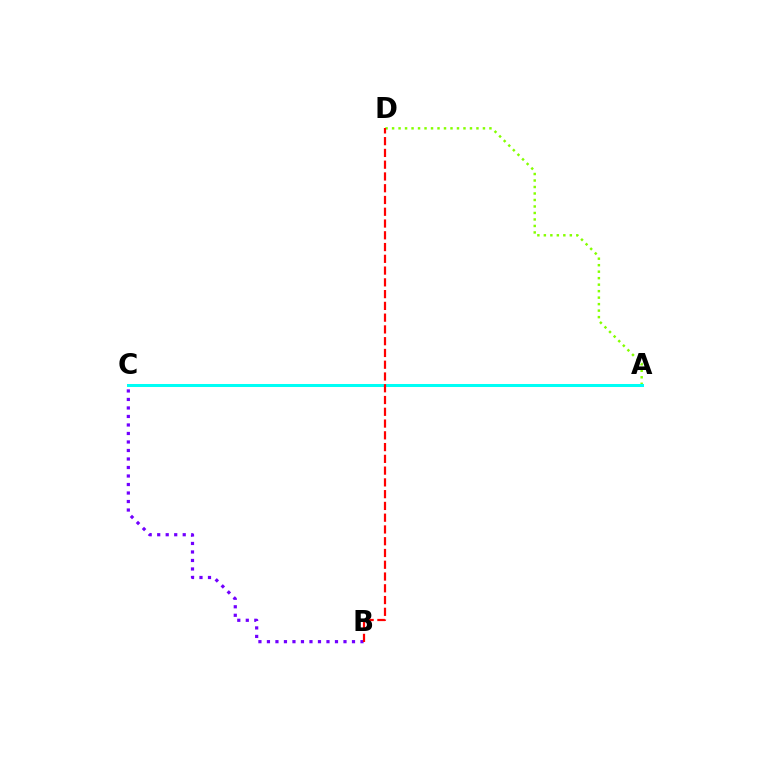{('A', 'D'): [{'color': '#84ff00', 'line_style': 'dotted', 'thickness': 1.76}], ('A', 'C'): [{'color': '#00fff6', 'line_style': 'solid', 'thickness': 2.17}], ('B', 'C'): [{'color': '#7200ff', 'line_style': 'dotted', 'thickness': 2.31}], ('B', 'D'): [{'color': '#ff0000', 'line_style': 'dashed', 'thickness': 1.6}]}